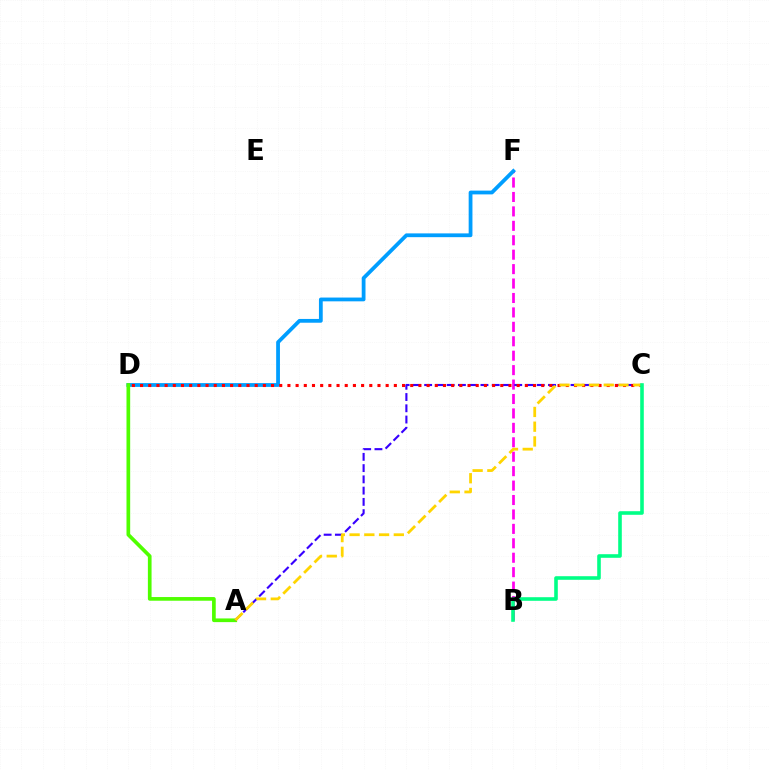{('B', 'F'): [{'color': '#ff00ed', 'line_style': 'dashed', 'thickness': 1.96}], ('D', 'F'): [{'color': '#009eff', 'line_style': 'solid', 'thickness': 2.72}], ('A', 'D'): [{'color': '#4fff00', 'line_style': 'solid', 'thickness': 2.65}], ('A', 'C'): [{'color': '#3700ff', 'line_style': 'dashed', 'thickness': 1.53}, {'color': '#ffd500', 'line_style': 'dashed', 'thickness': 2.0}], ('C', 'D'): [{'color': '#ff0000', 'line_style': 'dotted', 'thickness': 2.22}], ('B', 'C'): [{'color': '#00ff86', 'line_style': 'solid', 'thickness': 2.59}]}